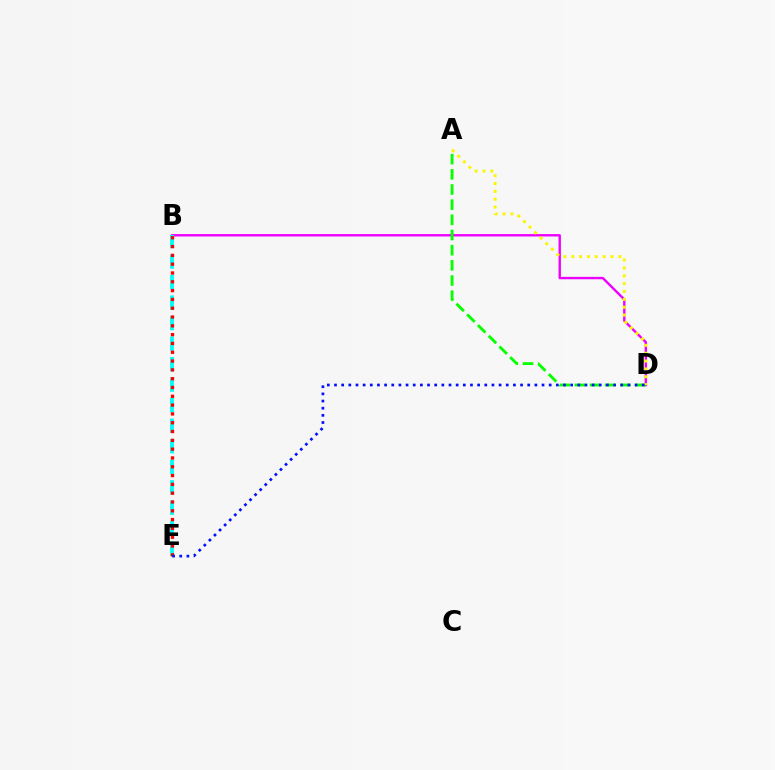{('B', 'D'): [{'color': '#ee00ff', 'line_style': 'solid', 'thickness': 1.72}], ('A', 'D'): [{'color': '#08ff00', 'line_style': 'dashed', 'thickness': 2.06}, {'color': '#fcf500', 'line_style': 'dotted', 'thickness': 2.13}], ('B', 'E'): [{'color': '#00fff6', 'line_style': 'dashed', 'thickness': 2.79}, {'color': '#ff0000', 'line_style': 'dotted', 'thickness': 2.39}], ('D', 'E'): [{'color': '#0010ff', 'line_style': 'dotted', 'thickness': 1.94}]}